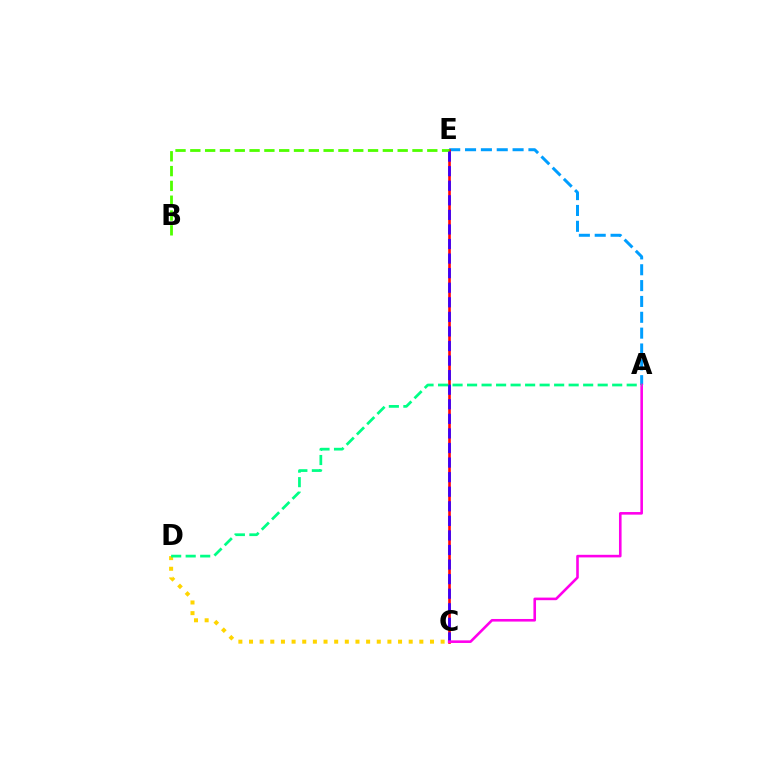{('A', 'E'): [{'color': '#009eff', 'line_style': 'dashed', 'thickness': 2.15}], ('C', 'E'): [{'color': '#ff0000', 'line_style': 'solid', 'thickness': 1.88}, {'color': '#3700ff', 'line_style': 'dashed', 'thickness': 1.98}], ('B', 'E'): [{'color': '#4fff00', 'line_style': 'dashed', 'thickness': 2.01}], ('C', 'D'): [{'color': '#ffd500', 'line_style': 'dotted', 'thickness': 2.89}], ('A', 'C'): [{'color': '#ff00ed', 'line_style': 'solid', 'thickness': 1.87}], ('A', 'D'): [{'color': '#00ff86', 'line_style': 'dashed', 'thickness': 1.97}]}